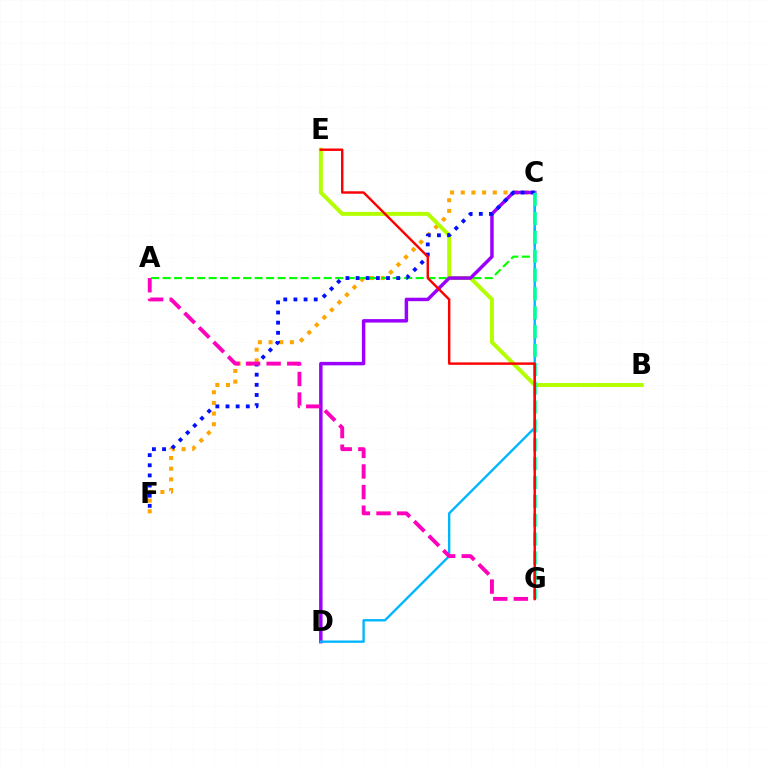{('C', 'F'): [{'color': '#ffa500', 'line_style': 'dotted', 'thickness': 2.9}, {'color': '#0010ff', 'line_style': 'dotted', 'thickness': 2.76}], ('B', 'E'): [{'color': '#b3ff00', 'line_style': 'solid', 'thickness': 2.85}], ('A', 'C'): [{'color': '#08ff00', 'line_style': 'dashed', 'thickness': 1.56}], ('C', 'D'): [{'color': '#9b00ff', 'line_style': 'solid', 'thickness': 2.49}, {'color': '#00b5ff', 'line_style': 'solid', 'thickness': 1.69}], ('C', 'G'): [{'color': '#00ff9d', 'line_style': 'dashed', 'thickness': 2.56}], ('A', 'G'): [{'color': '#ff00bd', 'line_style': 'dashed', 'thickness': 2.8}], ('E', 'G'): [{'color': '#ff0000', 'line_style': 'solid', 'thickness': 1.75}]}